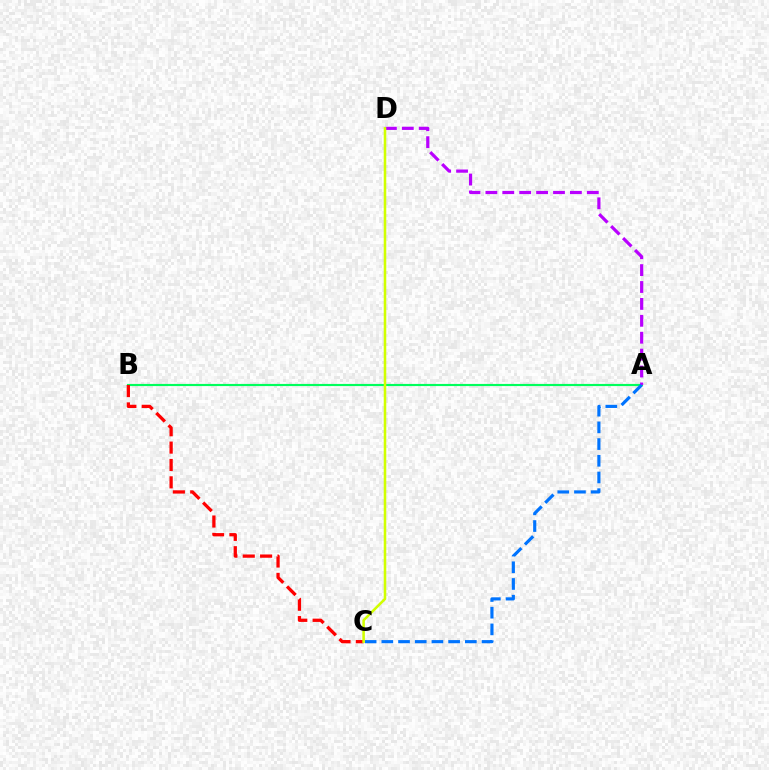{('A', 'B'): [{'color': '#00ff5c', 'line_style': 'solid', 'thickness': 1.55}], ('B', 'C'): [{'color': '#ff0000', 'line_style': 'dashed', 'thickness': 2.36}], ('A', 'D'): [{'color': '#b900ff', 'line_style': 'dashed', 'thickness': 2.3}], ('A', 'C'): [{'color': '#0074ff', 'line_style': 'dashed', 'thickness': 2.27}], ('C', 'D'): [{'color': '#d1ff00', 'line_style': 'solid', 'thickness': 1.84}]}